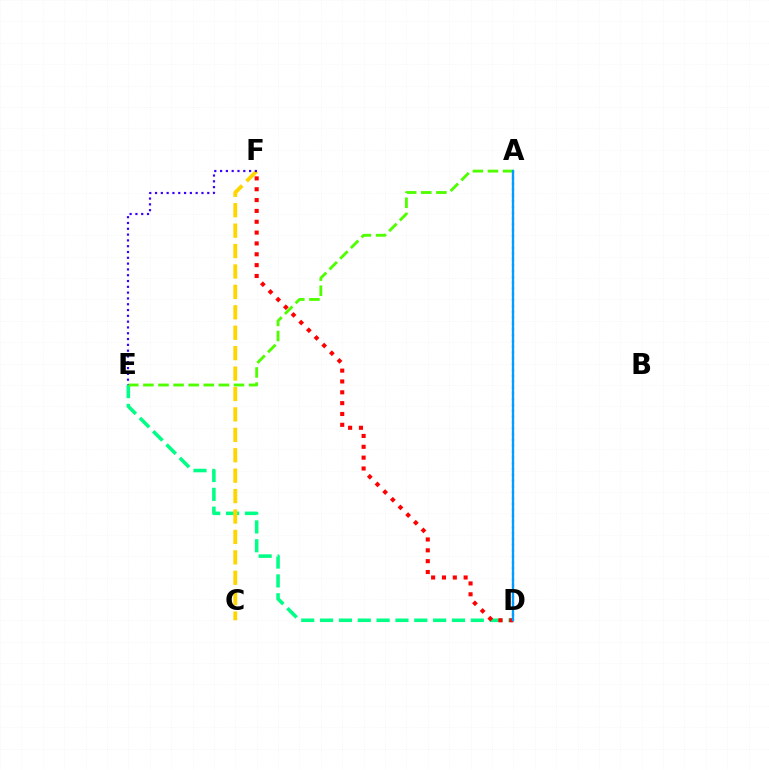{('D', 'E'): [{'color': '#00ff86', 'line_style': 'dashed', 'thickness': 2.56}], ('C', 'F'): [{'color': '#ffd500', 'line_style': 'dashed', 'thickness': 2.77}], ('A', 'D'): [{'color': '#ff00ed', 'line_style': 'dotted', 'thickness': 1.58}, {'color': '#009eff', 'line_style': 'solid', 'thickness': 1.69}], ('A', 'E'): [{'color': '#4fff00', 'line_style': 'dashed', 'thickness': 2.05}], ('E', 'F'): [{'color': '#3700ff', 'line_style': 'dotted', 'thickness': 1.58}], ('D', 'F'): [{'color': '#ff0000', 'line_style': 'dotted', 'thickness': 2.95}]}